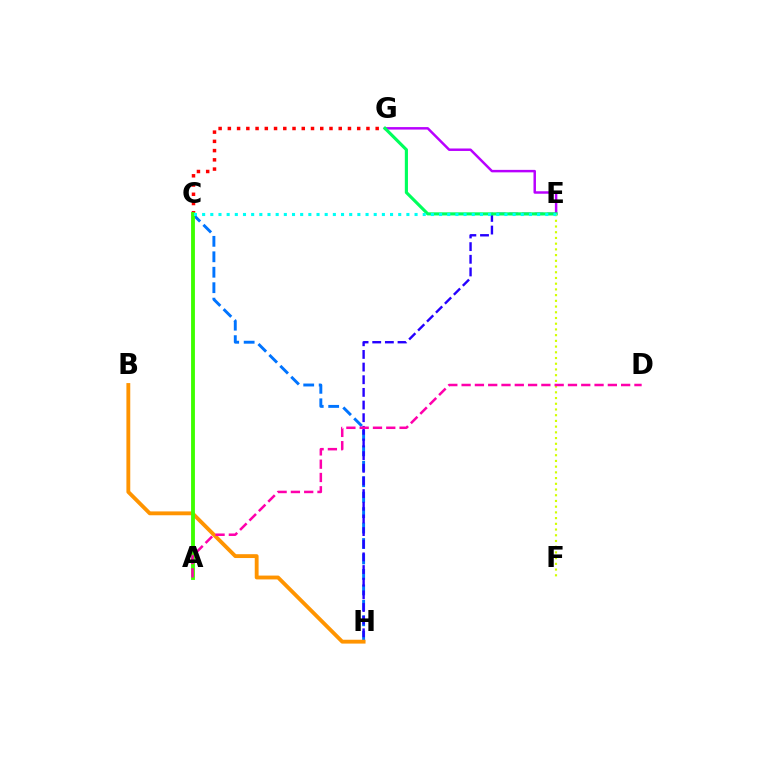{('C', 'H'): [{'color': '#0074ff', 'line_style': 'dashed', 'thickness': 2.1}], ('E', 'H'): [{'color': '#2500ff', 'line_style': 'dashed', 'thickness': 1.72}], ('C', 'G'): [{'color': '#ff0000', 'line_style': 'dotted', 'thickness': 2.51}], ('E', 'G'): [{'color': '#b900ff', 'line_style': 'solid', 'thickness': 1.78}, {'color': '#00ff5c', 'line_style': 'solid', 'thickness': 2.26}], ('B', 'H'): [{'color': '#ff9400', 'line_style': 'solid', 'thickness': 2.77}], ('A', 'C'): [{'color': '#3dff00', 'line_style': 'solid', 'thickness': 2.77}], ('E', 'F'): [{'color': '#d1ff00', 'line_style': 'dotted', 'thickness': 1.55}], ('A', 'D'): [{'color': '#ff00ac', 'line_style': 'dashed', 'thickness': 1.81}], ('C', 'E'): [{'color': '#00fff6', 'line_style': 'dotted', 'thickness': 2.22}]}